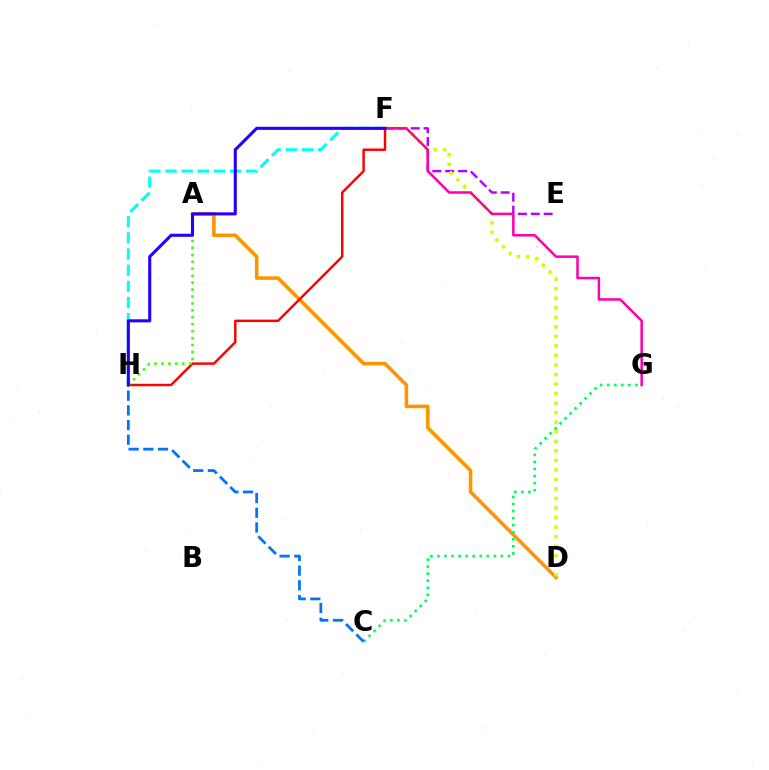{('A', 'D'): [{'color': '#ff9400', 'line_style': 'solid', 'thickness': 2.57}], ('E', 'F'): [{'color': '#b900ff', 'line_style': 'dashed', 'thickness': 1.75}], ('C', 'G'): [{'color': '#00ff5c', 'line_style': 'dotted', 'thickness': 1.92}], ('D', 'F'): [{'color': '#d1ff00', 'line_style': 'dotted', 'thickness': 2.59}], ('F', 'G'): [{'color': '#ff00ac', 'line_style': 'solid', 'thickness': 1.82}], ('F', 'H'): [{'color': '#00fff6', 'line_style': 'dashed', 'thickness': 2.19}, {'color': '#ff0000', 'line_style': 'solid', 'thickness': 1.76}, {'color': '#2500ff', 'line_style': 'solid', 'thickness': 2.21}], ('C', 'H'): [{'color': '#0074ff', 'line_style': 'dashed', 'thickness': 2.0}], ('A', 'H'): [{'color': '#3dff00', 'line_style': 'dotted', 'thickness': 1.89}]}